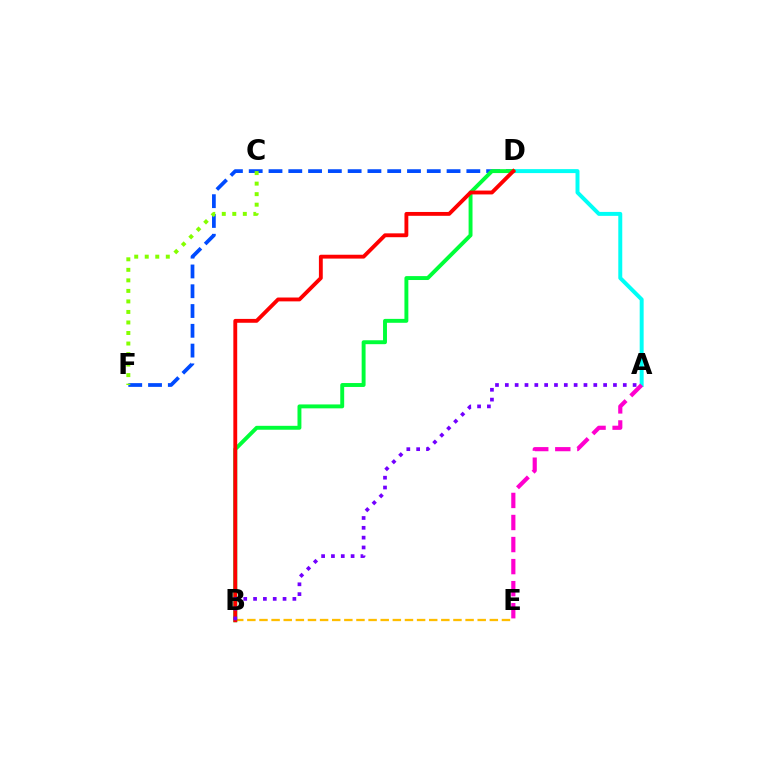{('D', 'F'): [{'color': '#004bff', 'line_style': 'dashed', 'thickness': 2.69}], ('B', 'E'): [{'color': '#ffbd00', 'line_style': 'dashed', 'thickness': 1.65}], ('C', 'F'): [{'color': '#84ff00', 'line_style': 'dotted', 'thickness': 2.86}], ('A', 'D'): [{'color': '#00fff6', 'line_style': 'solid', 'thickness': 2.85}], ('B', 'D'): [{'color': '#00ff39', 'line_style': 'solid', 'thickness': 2.82}, {'color': '#ff0000', 'line_style': 'solid', 'thickness': 2.78}], ('A', 'E'): [{'color': '#ff00cf', 'line_style': 'dashed', 'thickness': 3.0}], ('A', 'B'): [{'color': '#7200ff', 'line_style': 'dotted', 'thickness': 2.67}]}